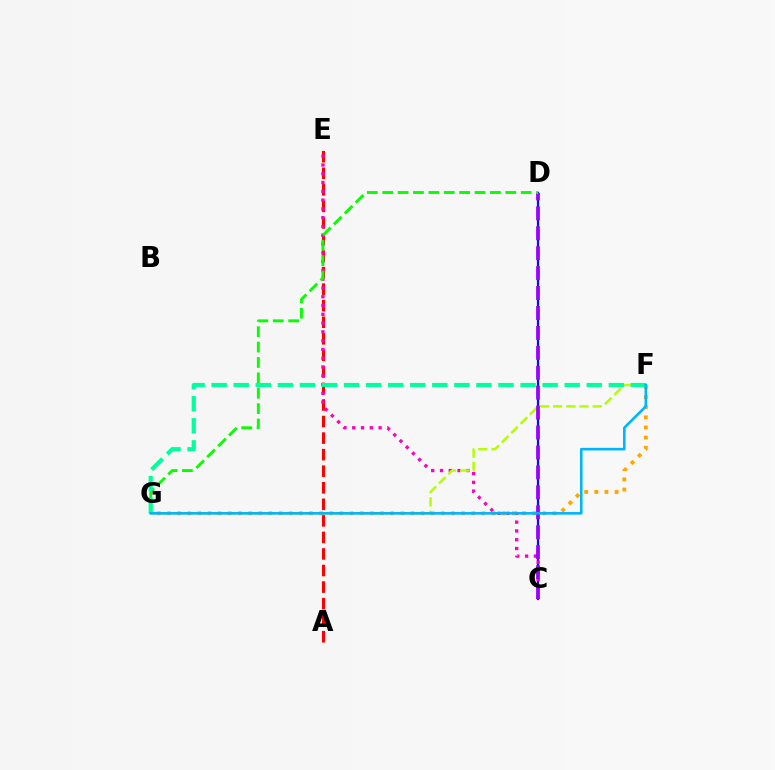{('A', 'E'): [{'color': '#ff0000', 'line_style': 'dashed', 'thickness': 2.25}], ('C', 'D'): [{'color': '#0010ff', 'line_style': 'solid', 'thickness': 1.59}, {'color': '#9b00ff', 'line_style': 'dashed', 'thickness': 2.71}], ('C', 'E'): [{'color': '#ff00bd', 'line_style': 'dotted', 'thickness': 2.39}], ('F', 'G'): [{'color': '#b3ff00', 'line_style': 'dashed', 'thickness': 1.79}, {'color': '#ffa500', 'line_style': 'dotted', 'thickness': 2.76}, {'color': '#00ff9d', 'line_style': 'dashed', 'thickness': 3.0}, {'color': '#00b5ff', 'line_style': 'solid', 'thickness': 1.87}], ('D', 'G'): [{'color': '#08ff00', 'line_style': 'dashed', 'thickness': 2.09}]}